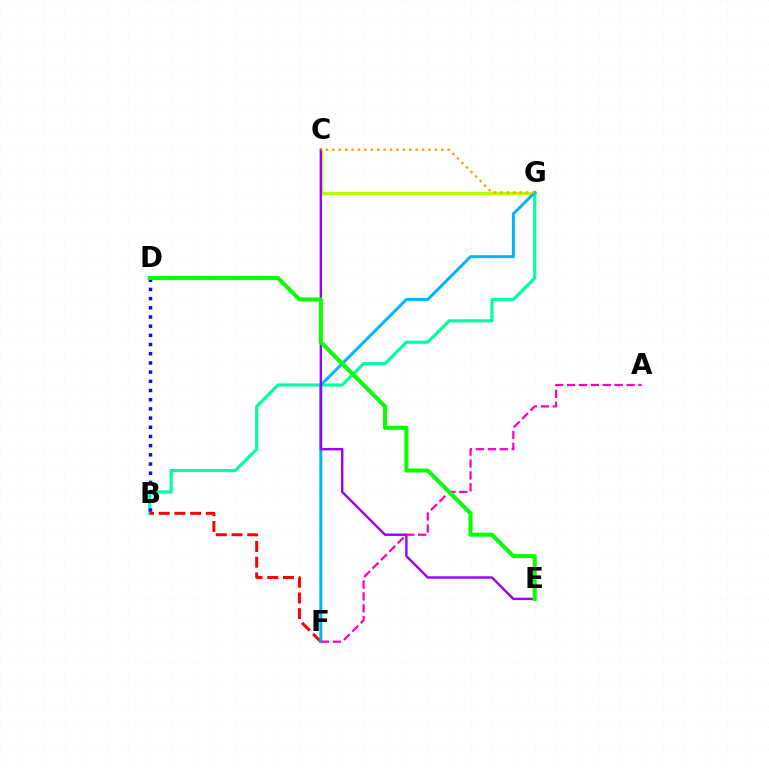{('C', 'G'): [{'color': '#b3ff00', 'line_style': 'solid', 'thickness': 2.38}, {'color': '#ffa500', 'line_style': 'dotted', 'thickness': 1.74}], ('B', 'G'): [{'color': '#00ff9d', 'line_style': 'solid', 'thickness': 2.25}], ('B', 'F'): [{'color': '#ff0000', 'line_style': 'dashed', 'thickness': 2.13}], ('F', 'G'): [{'color': '#00b5ff', 'line_style': 'solid', 'thickness': 2.13}], ('C', 'E'): [{'color': '#9b00ff', 'line_style': 'solid', 'thickness': 1.73}], ('B', 'D'): [{'color': '#0010ff', 'line_style': 'dotted', 'thickness': 2.5}], ('A', 'F'): [{'color': '#ff00bd', 'line_style': 'dashed', 'thickness': 1.62}], ('D', 'E'): [{'color': '#08ff00', 'line_style': 'solid', 'thickness': 2.91}]}